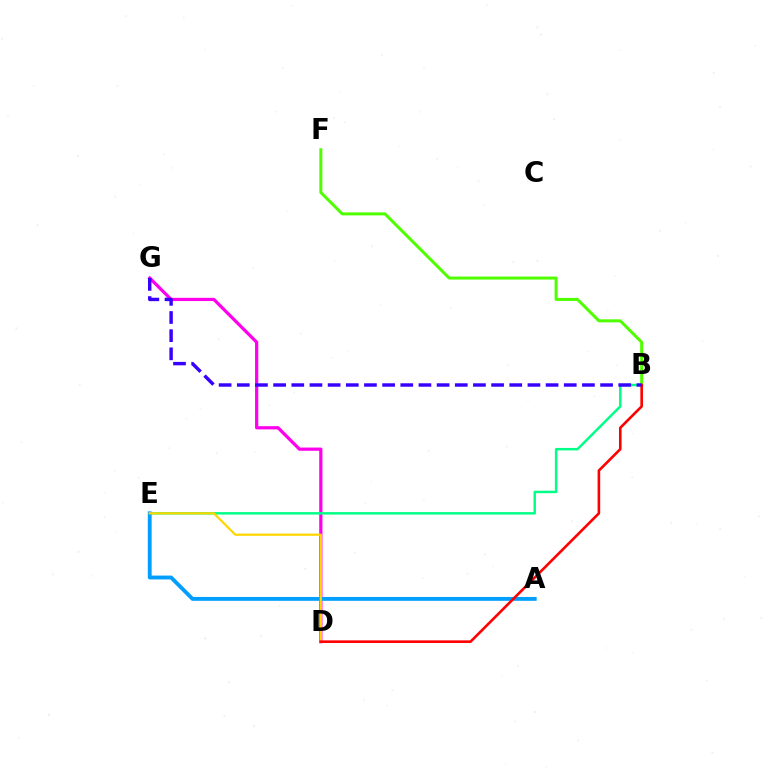{('D', 'G'): [{'color': '#ff00ed', 'line_style': 'solid', 'thickness': 2.32}], ('B', 'E'): [{'color': '#00ff86', 'line_style': 'solid', 'thickness': 1.77}], ('B', 'F'): [{'color': '#4fff00', 'line_style': 'solid', 'thickness': 2.16}], ('A', 'E'): [{'color': '#009eff', 'line_style': 'solid', 'thickness': 2.77}], ('D', 'E'): [{'color': '#ffd500', 'line_style': 'solid', 'thickness': 1.58}], ('B', 'D'): [{'color': '#ff0000', 'line_style': 'solid', 'thickness': 1.88}], ('B', 'G'): [{'color': '#3700ff', 'line_style': 'dashed', 'thickness': 2.47}]}